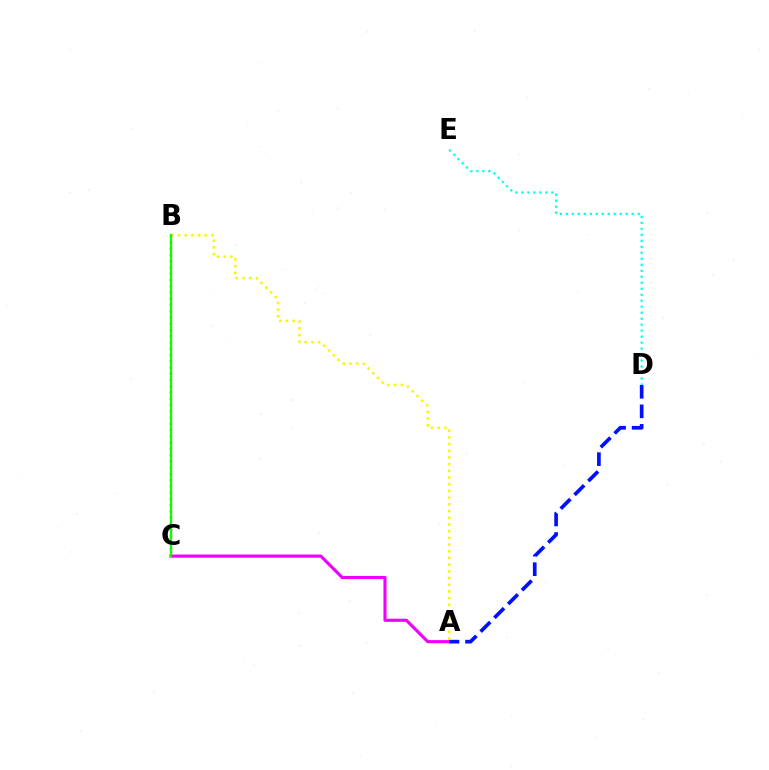{('A', 'B'): [{'color': '#fcf500', 'line_style': 'dotted', 'thickness': 1.82}], ('A', 'C'): [{'color': '#ee00ff', 'line_style': 'solid', 'thickness': 2.24}], ('A', 'D'): [{'color': '#0010ff', 'line_style': 'dashed', 'thickness': 2.65}], ('B', 'C'): [{'color': '#ff0000', 'line_style': 'dotted', 'thickness': 1.7}, {'color': '#08ff00', 'line_style': 'solid', 'thickness': 1.63}], ('D', 'E'): [{'color': '#00fff6', 'line_style': 'dotted', 'thickness': 1.63}]}